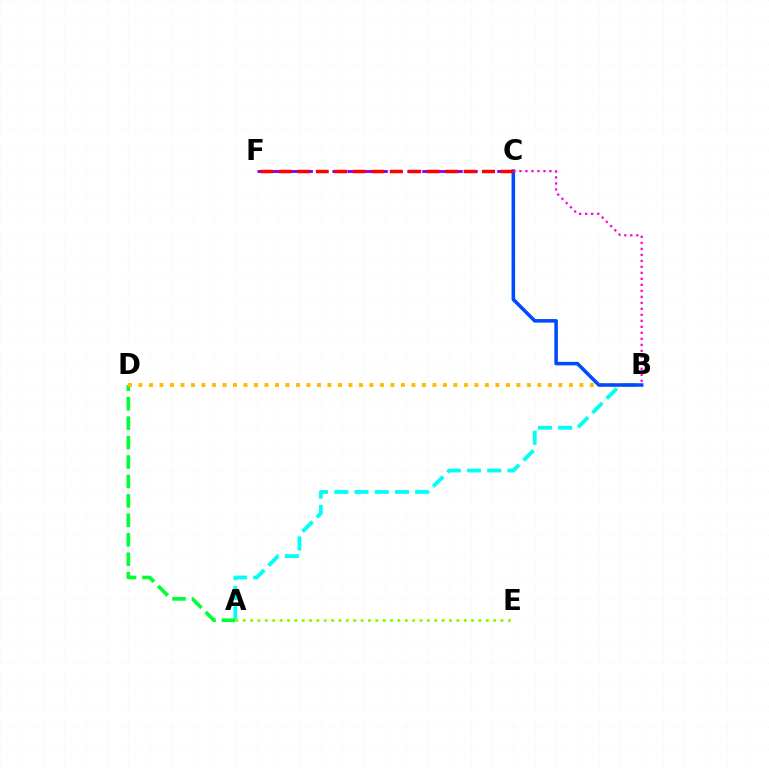{('A', 'B'): [{'color': '#00fff6', 'line_style': 'dashed', 'thickness': 2.75}], ('A', 'D'): [{'color': '#00ff39', 'line_style': 'dashed', 'thickness': 2.64}], ('B', 'D'): [{'color': '#ffbd00', 'line_style': 'dotted', 'thickness': 2.85}], ('B', 'C'): [{'color': '#004bff', 'line_style': 'solid', 'thickness': 2.55}, {'color': '#ff00cf', 'line_style': 'dotted', 'thickness': 1.63}], ('C', 'F'): [{'color': '#7200ff', 'line_style': 'dashed', 'thickness': 2.04}, {'color': '#ff0000', 'line_style': 'dashed', 'thickness': 2.51}], ('A', 'E'): [{'color': '#84ff00', 'line_style': 'dotted', 'thickness': 2.0}]}